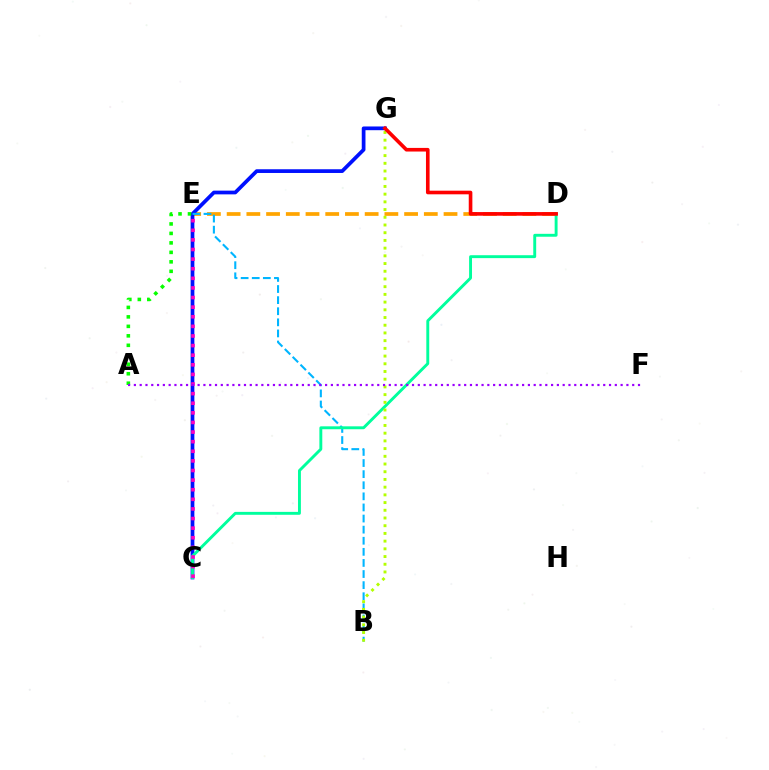{('D', 'E'): [{'color': '#ffa500', 'line_style': 'dashed', 'thickness': 2.68}], ('C', 'G'): [{'color': '#0010ff', 'line_style': 'solid', 'thickness': 2.68}], ('A', 'E'): [{'color': '#08ff00', 'line_style': 'dotted', 'thickness': 2.57}], ('B', 'E'): [{'color': '#00b5ff', 'line_style': 'dashed', 'thickness': 1.51}], ('C', 'D'): [{'color': '#00ff9d', 'line_style': 'solid', 'thickness': 2.09}], ('C', 'E'): [{'color': '#ff00bd', 'line_style': 'dotted', 'thickness': 2.61}], ('B', 'G'): [{'color': '#b3ff00', 'line_style': 'dotted', 'thickness': 2.09}], ('D', 'G'): [{'color': '#ff0000', 'line_style': 'solid', 'thickness': 2.61}], ('A', 'F'): [{'color': '#9b00ff', 'line_style': 'dotted', 'thickness': 1.57}]}